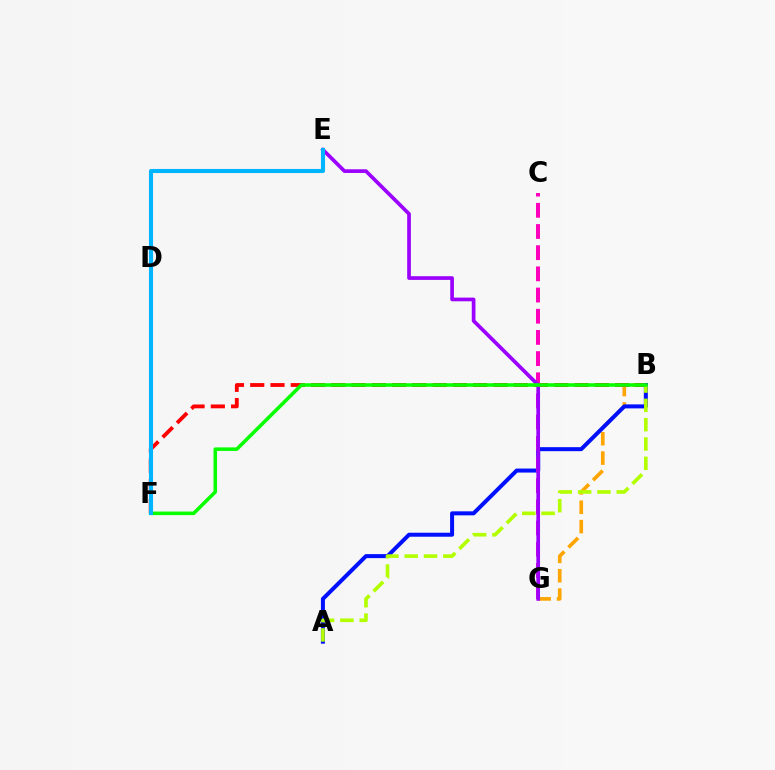{('D', 'F'): [{'color': '#00ff9d', 'line_style': 'solid', 'thickness': 1.85}], ('B', 'G'): [{'color': '#ffa500', 'line_style': 'dashed', 'thickness': 2.63}], ('B', 'F'): [{'color': '#ff0000', 'line_style': 'dashed', 'thickness': 2.75}, {'color': '#08ff00', 'line_style': 'solid', 'thickness': 2.56}], ('A', 'B'): [{'color': '#0010ff', 'line_style': 'solid', 'thickness': 2.88}, {'color': '#b3ff00', 'line_style': 'dashed', 'thickness': 2.62}], ('C', 'G'): [{'color': '#ff00bd', 'line_style': 'dashed', 'thickness': 2.88}], ('E', 'G'): [{'color': '#9b00ff', 'line_style': 'solid', 'thickness': 2.65}], ('E', 'F'): [{'color': '#00b5ff', 'line_style': 'solid', 'thickness': 2.95}]}